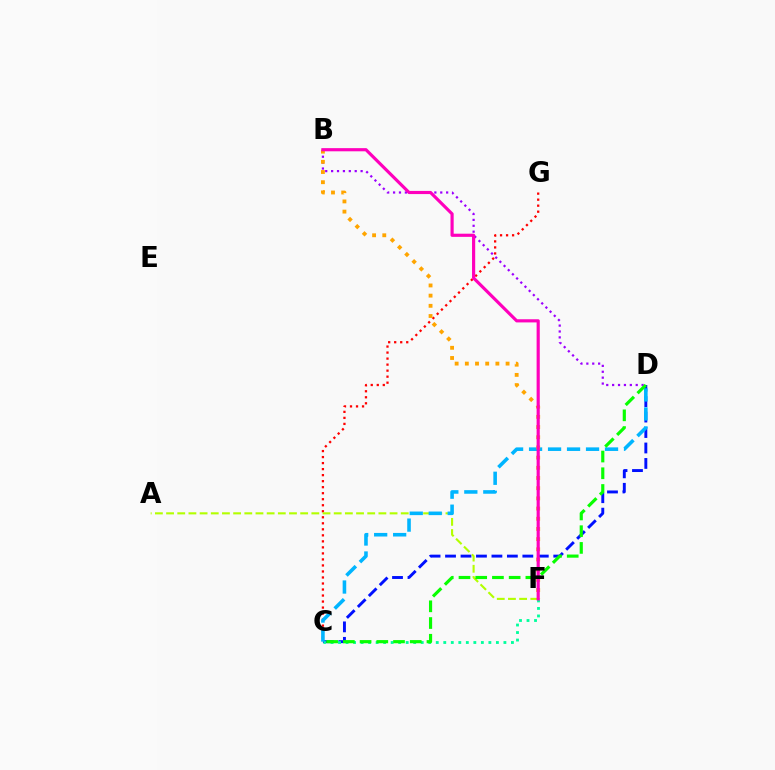{('C', 'D'): [{'color': '#0010ff', 'line_style': 'dashed', 'thickness': 2.1}, {'color': '#00b5ff', 'line_style': 'dashed', 'thickness': 2.58}, {'color': '#08ff00', 'line_style': 'dashed', 'thickness': 2.27}], ('C', 'G'): [{'color': '#ff0000', 'line_style': 'dotted', 'thickness': 1.64}], ('C', 'F'): [{'color': '#00ff9d', 'line_style': 'dotted', 'thickness': 2.04}], ('A', 'F'): [{'color': '#b3ff00', 'line_style': 'dashed', 'thickness': 1.52}], ('B', 'D'): [{'color': '#9b00ff', 'line_style': 'dotted', 'thickness': 1.6}], ('B', 'F'): [{'color': '#ffa500', 'line_style': 'dotted', 'thickness': 2.77}, {'color': '#ff00bd', 'line_style': 'solid', 'thickness': 2.27}]}